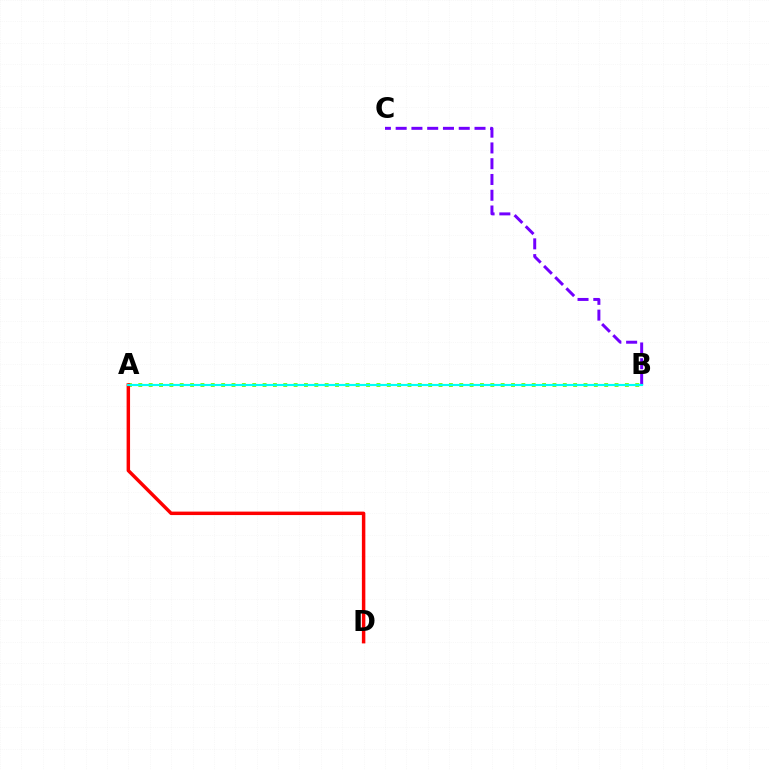{('A', 'B'): [{'color': '#84ff00', 'line_style': 'dotted', 'thickness': 2.81}, {'color': '#00fff6', 'line_style': 'solid', 'thickness': 1.55}], ('B', 'C'): [{'color': '#7200ff', 'line_style': 'dashed', 'thickness': 2.14}], ('A', 'D'): [{'color': '#ff0000', 'line_style': 'solid', 'thickness': 2.49}]}